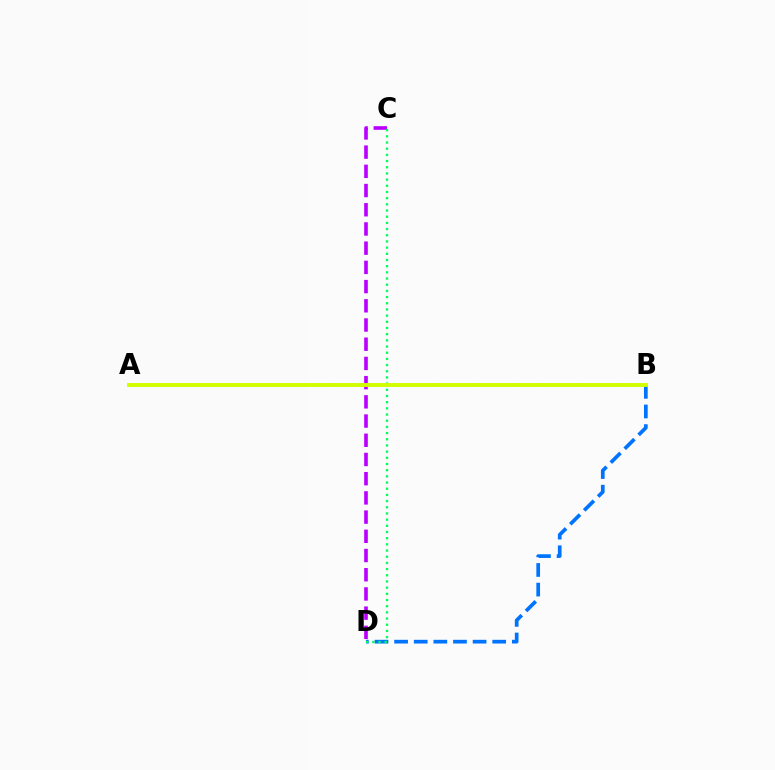{('B', 'D'): [{'color': '#0074ff', 'line_style': 'dashed', 'thickness': 2.67}], ('C', 'D'): [{'color': '#b900ff', 'line_style': 'dashed', 'thickness': 2.61}, {'color': '#00ff5c', 'line_style': 'dotted', 'thickness': 1.68}], ('A', 'B'): [{'color': '#ff0000', 'line_style': 'dashed', 'thickness': 1.79}, {'color': '#d1ff00', 'line_style': 'solid', 'thickness': 2.82}]}